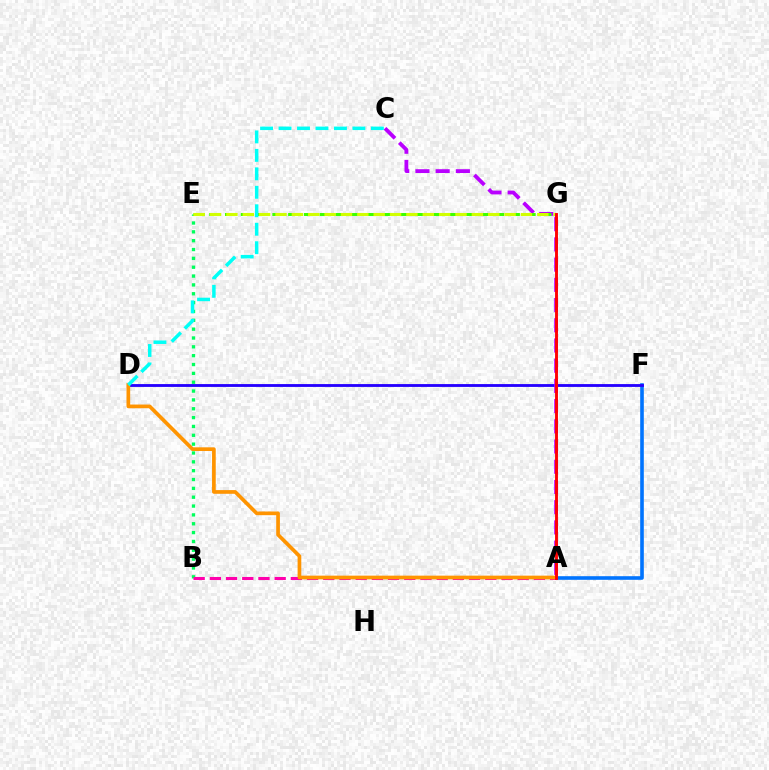{('A', 'F'): [{'color': '#0074ff', 'line_style': 'solid', 'thickness': 2.61}], ('D', 'F'): [{'color': '#2500ff', 'line_style': 'solid', 'thickness': 2.04}], ('B', 'E'): [{'color': '#00ff5c', 'line_style': 'dotted', 'thickness': 2.4}], ('A', 'C'): [{'color': '#b900ff', 'line_style': 'dashed', 'thickness': 2.75}], ('A', 'B'): [{'color': '#ff00ac', 'line_style': 'dashed', 'thickness': 2.2}], ('A', 'D'): [{'color': '#ff9400', 'line_style': 'solid', 'thickness': 2.66}], ('E', 'G'): [{'color': '#3dff00', 'line_style': 'dashed', 'thickness': 2.14}, {'color': '#d1ff00', 'line_style': 'dashed', 'thickness': 2.22}], ('C', 'D'): [{'color': '#00fff6', 'line_style': 'dashed', 'thickness': 2.51}], ('A', 'G'): [{'color': '#ff0000', 'line_style': 'solid', 'thickness': 2.08}]}